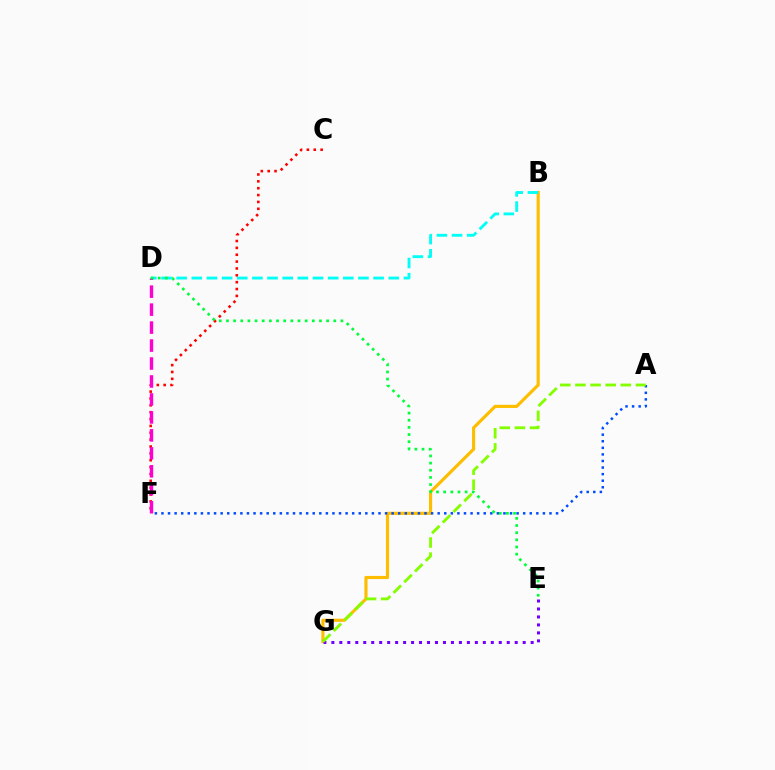{('B', 'G'): [{'color': '#ffbd00', 'line_style': 'solid', 'thickness': 2.26}], ('A', 'F'): [{'color': '#004bff', 'line_style': 'dotted', 'thickness': 1.79}], ('E', 'G'): [{'color': '#7200ff', 'line_style': 'dotted', 'thickness': 2.17}], ('C', 'F'): [{'color': '#ff0000', 'line_style': 'dotted', 'thickness': 1.86}], ('B', 'D'): [{'color': '#00fff6', 'line_style': 'dashed', 'thickness': 2.06}], ('A', 'G'): [{'color': '#84ff00', 'line_style': 'dashed', 'thickness': 2.05}], ('D', 'F'): [{'color': '#ff00cf', 'line_style': 'dashed', 'thickness': 2.44}], ('D', 'E'): [{'color': '#00ff39', 'line_style': 'dotted', 'thickness': 1.94}]}